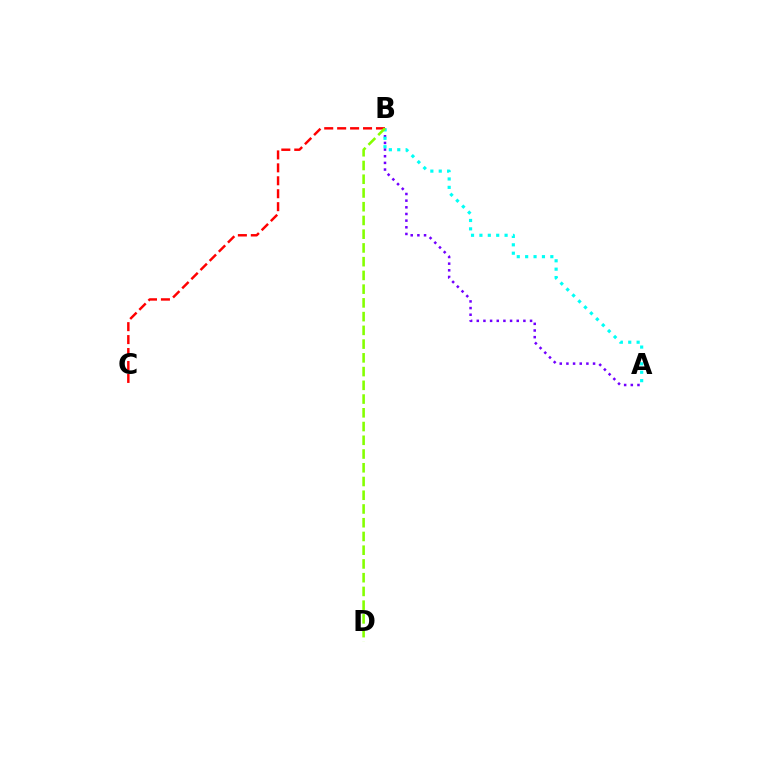{('A', 'B'): [{'color': '#7200ff', 'line_style': 'dotted', 'thickness': 1.81}, {'color': '#00fff6', 'line_style': 'dotted', 'thickness': 2.28}], ('B', 'C'): [{'color': '#ff0000', 'line_style': 'dashed', 'thickness': 1.76}], ('B', 'D'): [{'color': '#84ff00', 'line_style': 'dashed', 'thickness': 1.87}]}